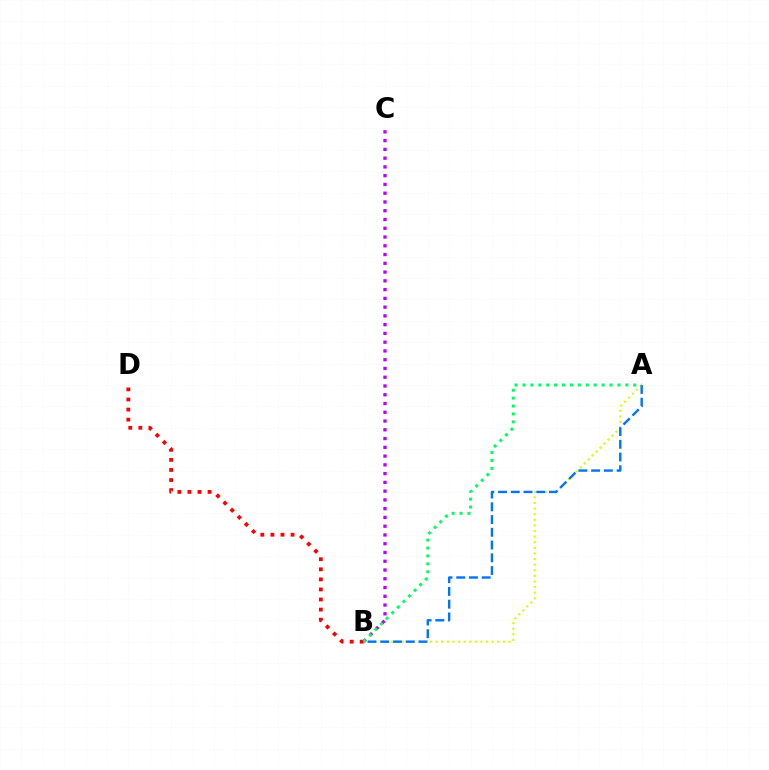{('A', 'B'): [{'color': '#d1ff00', 'line_style': 'dotted', 'thickness': 1.52}, {'color': '#0074ff', 'line_style': 'dashed', 'thickness': 1.73}, {'color': '#00ff5c', 'line_style': 'dotted', 'thickness': 2.15}], ('B', 'D'): [{'color': '#ff0000', 'line_style': 'dotted', 'thickness': 2.74}], ('B', 'C'): [{'color': '#b900ff', 'line_style': 'dotted', 'thickness': 2.38}]}